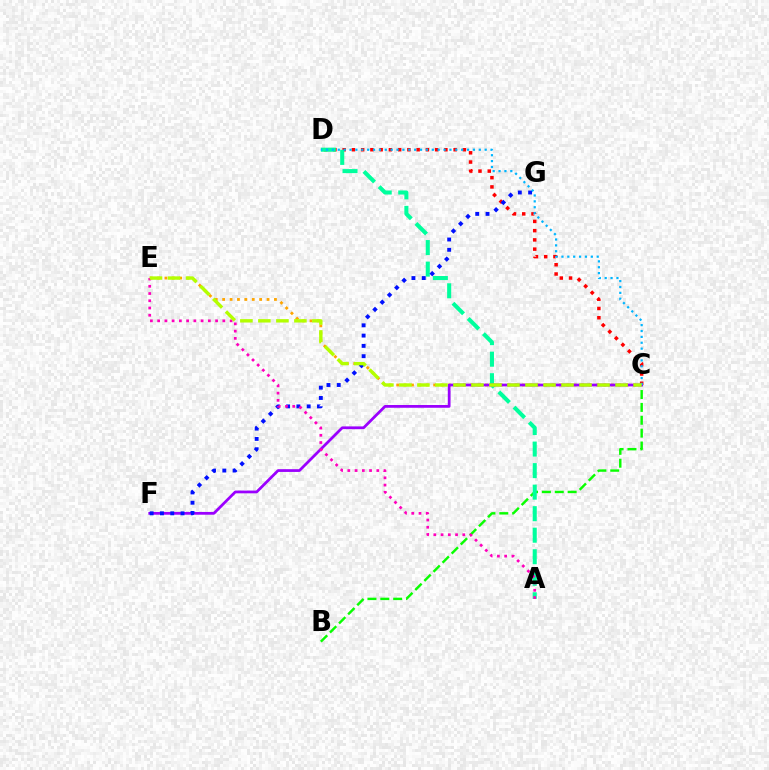{('B', 'C'): [{'color': '#08ff00', 'line_style': 'dashed', 'thickness': 1.75}], ('C', 'D'): [{'color': '#ff0000', 'line_style': 'dotted', 'thickness': 2.51}, {'color': '#00b5ff', 'line_style': 'dotted', 'thickness': 1.6}], ('A', 'D'): [{'color': '#00ff9d', 'line_style': 'dashed', 'thickness': 2.92}], ('C', 'E'): [{'color': '#ffa500', 'line_style': 'dotted', 'thickness': 2.01}, {'color': '#b3ff00', 'line_style': 'dashed', 'thickness': 2.45}], ('C', 'F'): [{'color': '#9b00ff', 'line_style': 'solid', 'thickness': 1.98}], ('F', 'G'): [{'color': '#0010ff', 'line_style': 'dotted', 'thickness': 2.8}], ('A', 'E'): [{'color': '#ff00bd', 'line_style': 'dotted', 'thickness': 1.97}]}